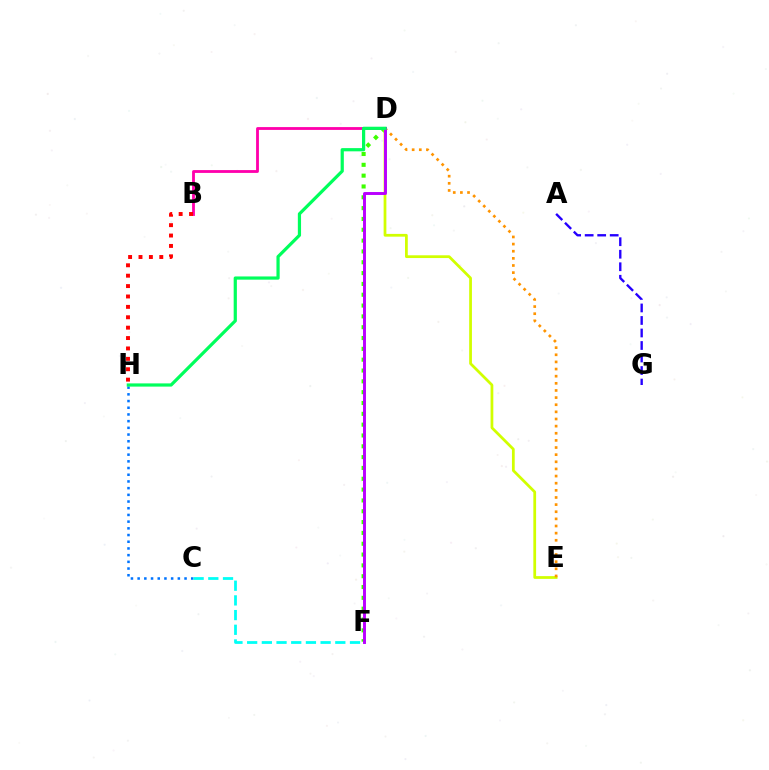{('D', 'F'): [{'color': '#3dff00', 'line_style': 'dotted', 'thickness': 2.94}, {'color': '#b900ff', 'line_style': 'solid', 'thickness': 2.11}], ('D', 'E'): [{'color': '#d1ff00', 'line_style': 'solid', 'thickness': 1.99}, {'color': '#ff9400', 'line_style': 'dotted', 'thickness': 1.94}], ('B', 'D'): [{'color': '#ff00ac', 'line_style': 'solid', 'thickness': 2.03}], ('C', 'H'): [{'color': '#0074ff', 'line_style': 'dotted', 'thickness': 1.82}], ('D', 'H'): [{'color': '#00ff5c', 'line_style': 'solid', 'thickness': 2.31}], ('A', 'G'): [{'color': '#2500ff', 'line_style': 'dashed', 'thickness': 1.7}], ('B', 'H'): [{'color': '#ff0000', 'line_style': 'dotted', 'thickness': 2.82}], ('C', 'F'): [{'color': '#00fff6', 'line_style': 'dashed', 'thickness': 2.0}]}